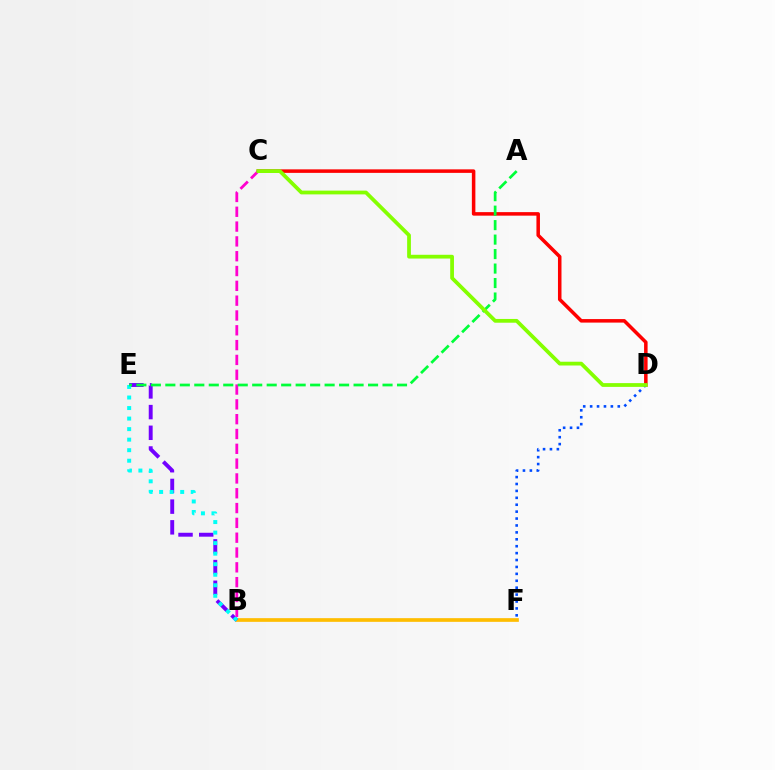{('B', 'F'): [{'color': '#ffbd00', 'line_style': 'solid', 'thickness': 2.65}], ('C', 'D'): [{'color': '#ff0000', 'line_style': 'solid', 'thickness': 2.53}, {'color': '#84ff00', 'line_style': 'solid', 'thickness': 2.71}], ('B', 'E'): [{'color': '#7200ff', 'line_style': 'dashed', 'thickness': 2.81}, {'color': '#00fff6', 'line_style': 'dotted', 'thickness': 2.86}], ('B', 'C'): [{'color': '#ff00cf', 'line_style': 'dashed', 'thickness': 2.01}], ('D', 'F'): [{'color': '#004bff', 'line_style': 'dotted', 'thickness': 1.88}], ('A', 'E'): [{'color': '#00ff39', 'line_style': 'dashed', 'thickness': 1.97}]}